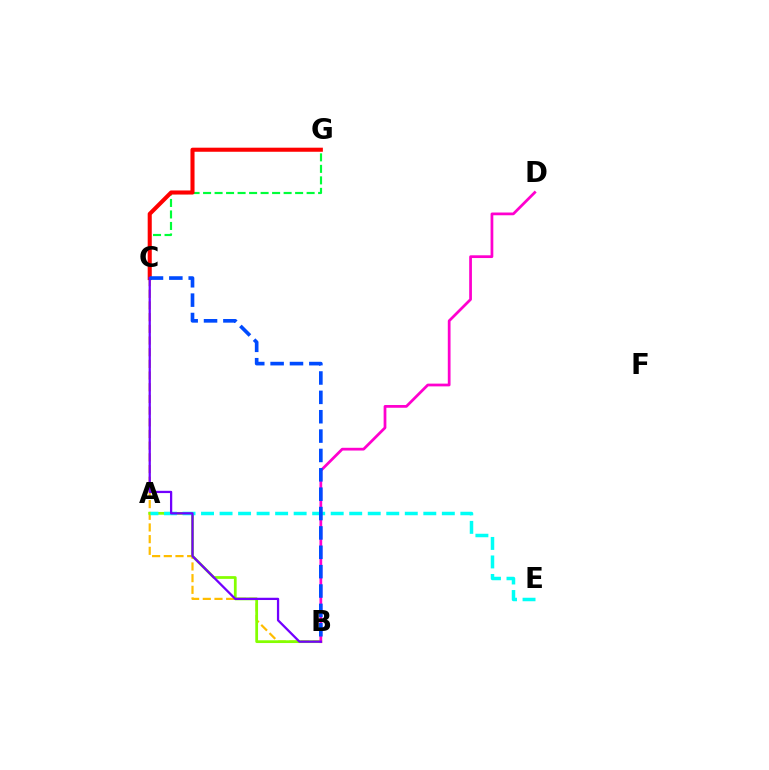{('C', 'G'): [{'color': '#00ff39', 'line_style': 'dashed', 'thickness': 1.56}, {'color': '#ff0000', 'line_style': 'solid', 'thickness': 2.93}], ('B', 'C'): [{'color': '#ffbd00', 'line_style': 'dashed', 'thickness': 1.59}, {'color': '#7200ff', 'line_style': 'solid', 'thickness': 1.63}, {'color': '#004bff', 'line_style': 'dashed', 'thickness': 2.63}], ('A', 'B'): [{'color': '#84ff00', 'line_style': 'solid', 'thickness': 1.98}], ('A', 'E'): [{'color': '#00fff6', 'line_style': 'dashed', 'thickness': 2.52}], ('B', 'D'): [{'color': '#ff00cf', 'line_style': 'solid', 'thickness': 1.98}]}